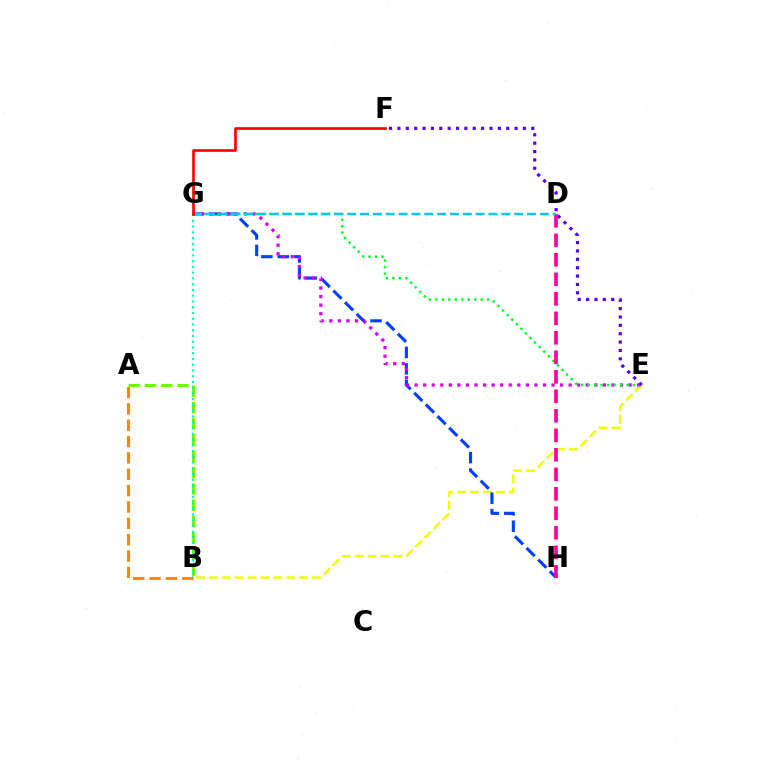{('B', 'E'): [{'color': '#eeff00', 'line_style': 'dashed', 'thickness': 1.75}], ('G', 'H'): [{'color': '#003fff', 'line_style': 'dashed', 'thickness': 2.24}], ('E', 'G'): [{'color': '#d600ff', 'line_style': 'dotted', 'thickness': 2.33}, {'color': '#00ff27', 'line_style': 'dotted', 'thickness': 1.76}], ('A', 'B'): [{'color': '#66ff00', 'line_style': 'dashed', 'thickness': 2.21}, {'color': '#ff8800', 'line_style': 'dashed', 'thickness': 2.22}], ('E', 'F'): [{'color': '#4f00ff', 'line_style': 'dotted', 'thickness': 2.27}], ('D', 'H'): [{'color': '#ff00a0', 'line_style': 'dashed', 'thickness': 2.65}], ('D', 'G'): [{'color': '#00c7ff', 'line_style': 'dashed', 'thickness': 1.75}], ('B', 'G'): [{'color': '#00ffaf', 'line_style': 'dotted', 'thickness': 1.56}], ('F', 'G'): [{'color': '#ff0000', 'line_style': 'solid', 'thickness': 1.91}]}